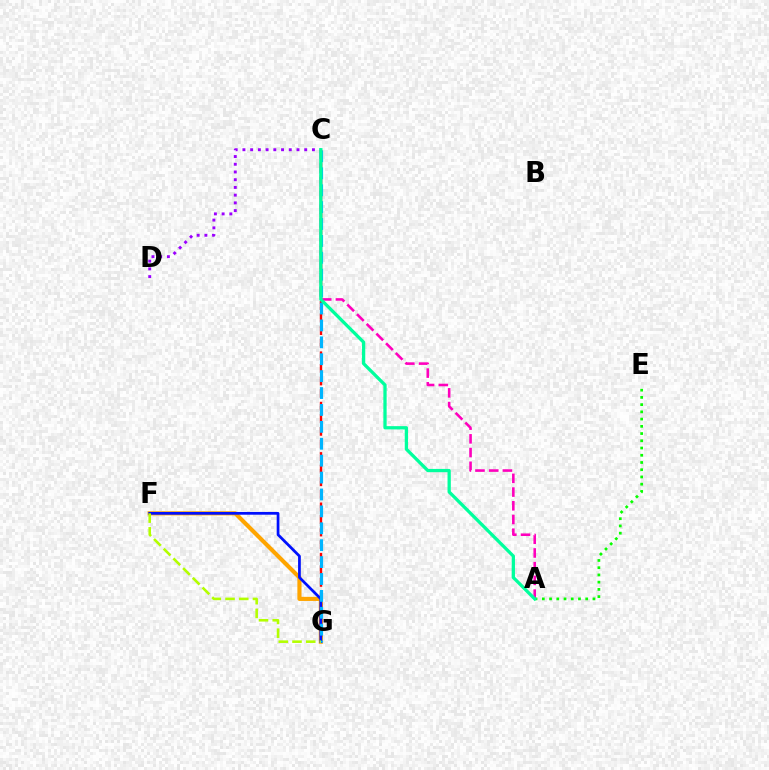{('C', 'D'): [{'color': '#9b00ff', 'line_style': 'dotted', 'thickness': 2.1}], ('F', 'G'): [{'color': '#ffa500', 'line_style': 'solid', 'thickness': 2.98}, {'color': '#0010ff', 'line_style': 'solid', 'thickness': 1.97}, {'color': '#b3ff00', 'line_style': 'dashed', 'thickness': 1.86}], ('C', 'G'): [{'color': '#ff0000', 'line_style': 'dashed', 'thickness': 1.71}, {'color': '#00b5ff', 'line_style': 'dashed', 'thickness': 2.3}], ('A', 'E'): [{'color': '#08ff00', 'line_style': 'dotted', 'thickness': 1.96}], ('A', 'C'): [{'color': '#ff00bd', 'line_style': 'dashed', 'thickness': 1.86}, {'color': '#00ff9d', 'line_style': 'solid', 'thickness': 2.36}]}